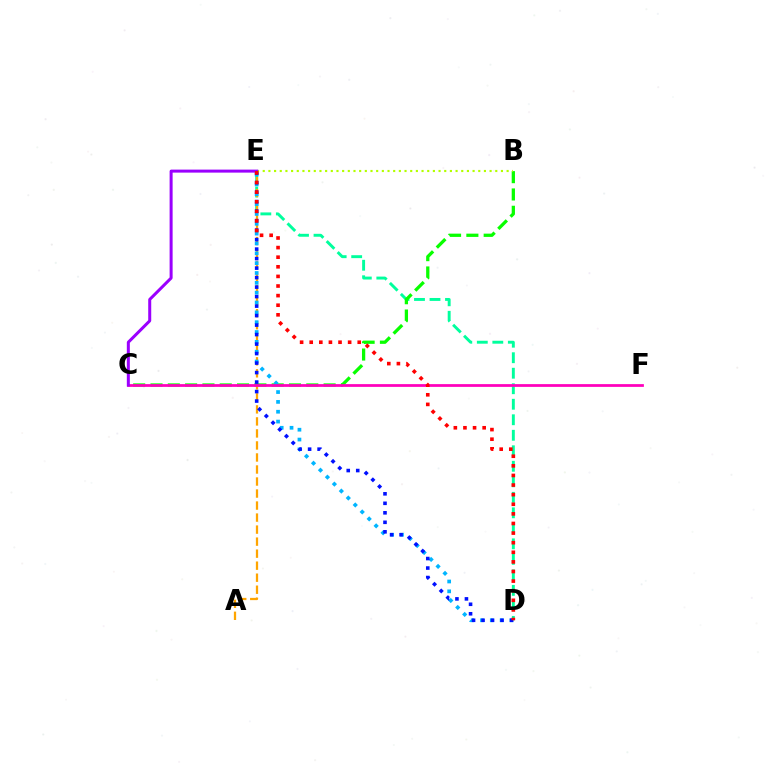{('D', 'E'): [{'color': '#00ff9d', 'line_style': 'dashed', 'thickness': 2.11}, {'color': '#00b5ff', 'line_style': 'dotted', 'thickness': 2.67}, {'color': '#0010ff', 'line_style': 'dotted', 'thickness': 2.58}, {'color': '#ff0000', 'line_style': 'dotted', 'thickness': 2.61}], ('A', 'E'): [{'color': '#ffa500', 'line_style': 'dashed', 'thickness': 1.63}], ('B', 'C'): [{'color': '#08ff00', 'line_style': 'dashed', 'thickness': 2.35}], ('C', 'F'): [{'color': '#ff00bd', 'line_style': 'solid', 'thickness': 1.99}], ('B', 'E'): [{'color': '#b3ff00', 'line_style': 'dotted', 'thickness': 1.54}], ('C', 'E'): [{'color': '#9b00ff', 'line_style': 'solid', 'thickness': 2.17}]}